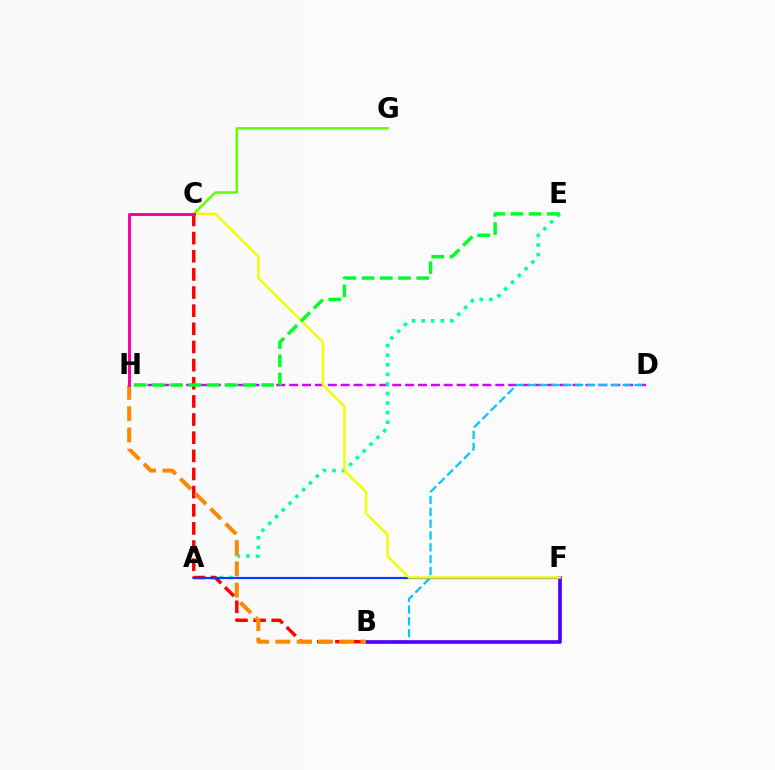{('D', 'H'): [{'color': '#d600ff', 'line_style': 'dashed', 'thickness': 1.75}], ('A', 'E'): [{'color': '#00ffaf', 'line_style': 'dotted', 'thickness': 2.6}], ('C', 'G'): [{'color': '#66ff00', 'line_style': 'solid', 'thickness': 1.84}], ('B', 'C'): [{'color': '#ff0000', 'line_style': 'dashed', 'thickness': 2.46}], ('B', 'D'): [{'color': '#00c7ff', 'line_style': 'dashed', 'thickness': 1.61}], ('B', 'F'): [{'color': '#4f00ff', 'line_style': 'solid', 'thickness': 2.62}], ('B', 'H'): [{'color': '#ff8800', 'line_style': 'dashed', 'thickness': 2.89}], ('A', 'F'): [{'color': '#003fff', 'line_style': 'solid', 'thickness': 1.57}], ('C', 'F'): [{'color': '#eeff00', 'line_style': 'solid', 'thickness': 1.76}], ('C', 'H'): [{'color': '#ff00a0', 'line_style': 'solid', 'thickness': 2.14}], ('E', 'H'): [{'color': '#00ff27', 'line_style': 'dashed', 'thickness': 2.48}]}